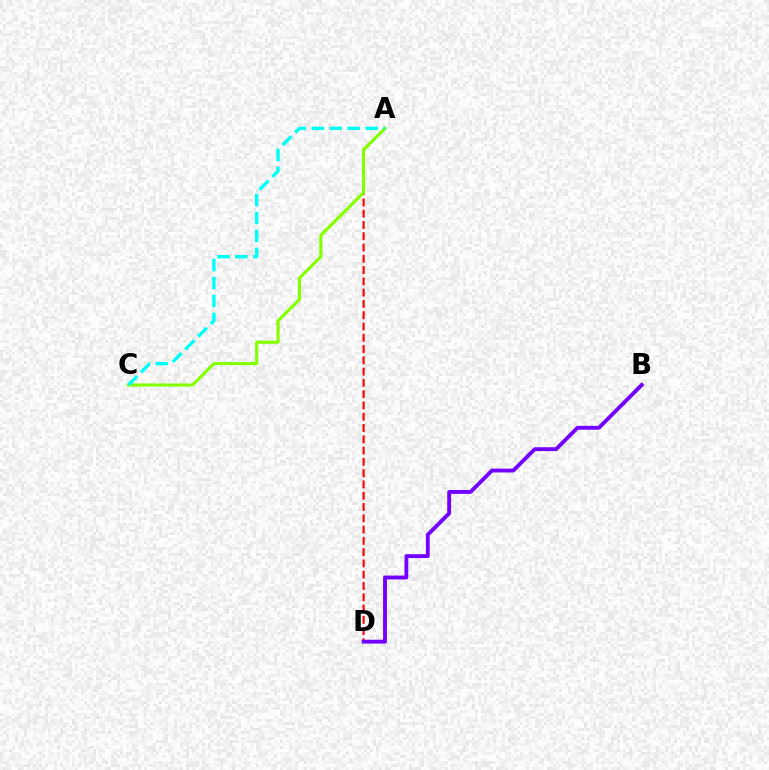{('A', 'D'): [{'color': '#ff0000', 'line_style': 'dashed', 'thickness': 1.53}], ('A', 'C'): [{'color': '#84ff00', 'line_style': 'solid', 'thickness': 2.25}, {'color': '#00fff6', 'line_style': 'dashed', 'thickness': 2.44}], ('B', 'D'): [{'color': '#7200ff', 'line_style': 'solid', 'thickness': 2.78}]}